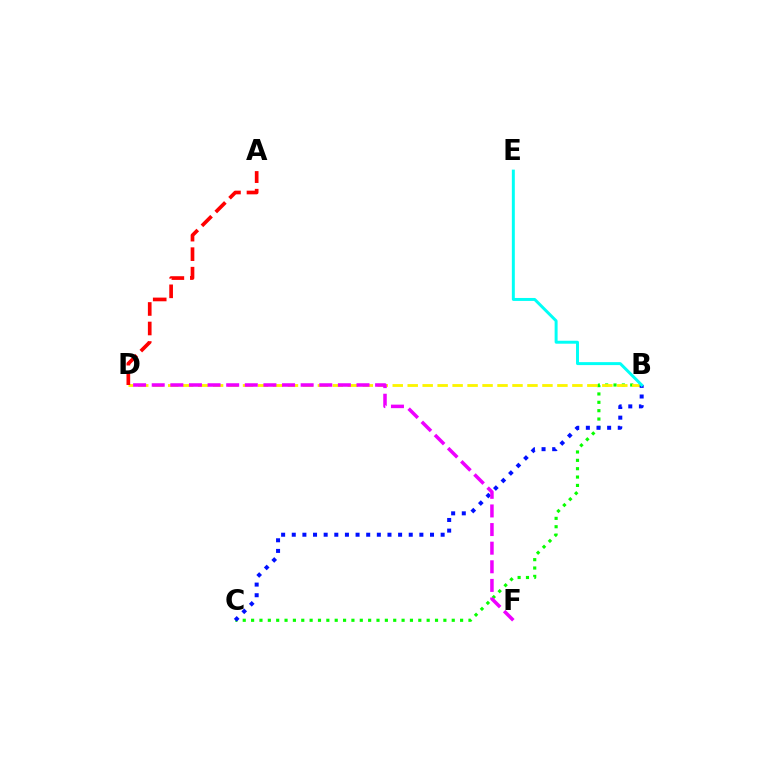{('B', 'C'): [{'color': '#08ff00', 'line_style': 'dotted', 'thickness': 2.27}, {'color': '#0010ff', 'line_style': 'dotted', 'thickness': 2.89}], ('B', 'D'): [{'color': '#fcf500', 'line_style': 'dashed', 'thickness': 2.03}], ('A', 'D'): [{'color': '#ff0000', 'line_style': 'dashed', 'thickness': 2.65}], ('B', 'E'): [{'color': '#00fff6', 'line_style': 'solid', 'thickness': 2.13}], ('D', 'F'): [{'color': '#ee00ff', 'line_style': 'dashed', 'thickness': 2.53}]}